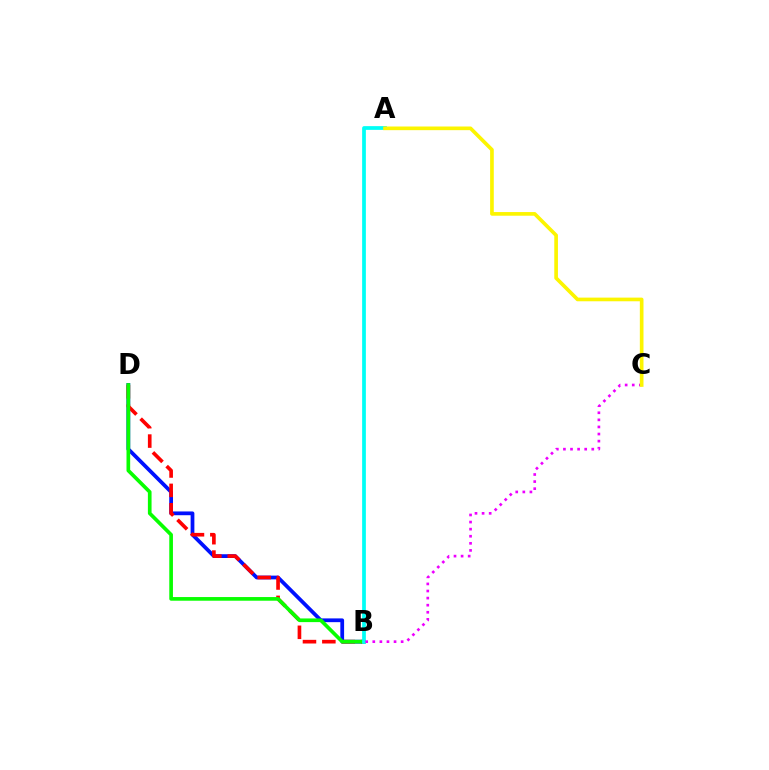{('B', 'D'): [{'color': '#0010ff', 'line_style': 'solid', 'thickness': 2.71}, {'color': '#ff0000', 'line_style': 'dashed', 'thickness': 2.63}, {'color': '#08ff00', 'line_style': 'solid', 'thickness': 2.64}], ('A', 'B'): [{'color': '#00fff6', 'line_style': 'solid', 'thickness': 2.69}], ('B', 'C'): [{'color': '#ee00ff', 'line_style': 'dotted', 'thickness': 1.93}], ('A', 'C'): [{'color': '#fcf500', 'line_style': 'solid', 'thickness': 2.64}]}